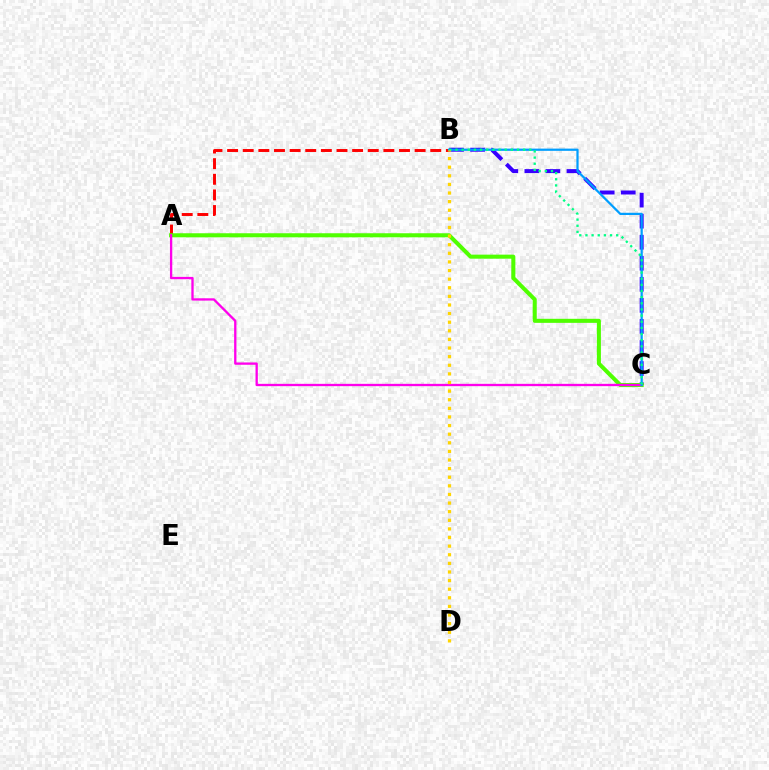{('B', 'C'): [{'color': '#3700ff', 'line_style': 'dashed', 'thickness': 2.86}, {'color': '#009eff', 'line_style': 'solid', 'thickness': 1.6}, {'color': '#00ff86', 'line_style': 'dotted', 'thickness': 1.67}], ('A', 'B'): [{'color': '#ff0000', 'line_style': 'dashed', 'thickness': 2.12}], ('A', 'C'): [{'color': '#4fff00', 'line_style': 'solid', 'thickness': 2.91}, {'color': '#ff00ed', 'line_style': 'solid', 'thickness': 1.66}], ('B', 'D'): [{'color': '#ffd500', 'line_style': 'dotted', 'thickness': 2.34}]}